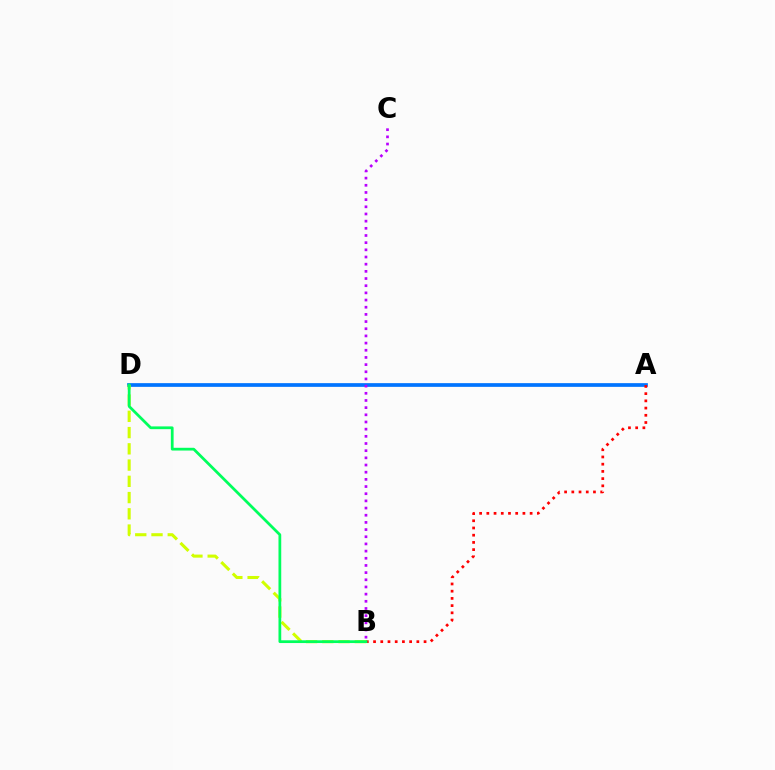{('A', 'D'): [{'color': '#0074ff', 'line_style': 'solid', 'thickness': 2.67}], ('B', 'D'): [{'color': '#d1ff00', 'line_style': 'dashed', 'thickness': 2.21}, {'color': '#00ff5c', 'line_style': 'solid', 'thickness': 1.99}], ('A', 'B'): [{'color': '#ff0000', 'line_style': 'dotted', 'thickness': 1.96}], ('B', 'C'): [{'color': '#b900ff', 'line_style': 'dotted', 'thickness': 1.95}]}